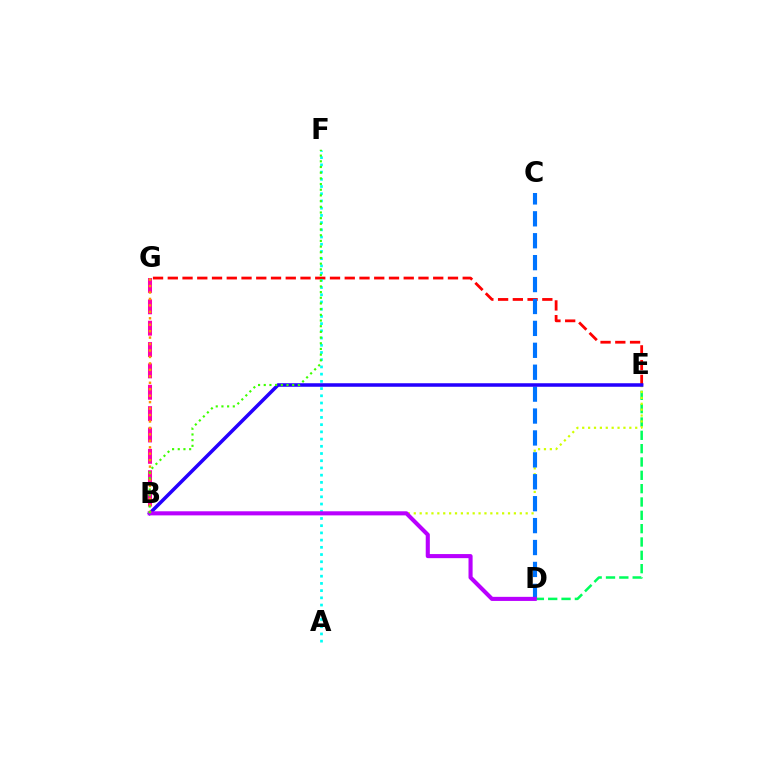{('E', 'G'): [{'color': '#ff0000', 'line_style': 'dashed', 'thickness': 2.0}], ('D', 'E'): [{'color': '#00ff5c', 'line_style': 'dashed', 'thickness': 1.81}], ('B', 'E'): [{'color': '#d1ff00', 'line_style': 'dotted', 'thickness': 1.6}, {'color': '#2500ff', 'line_style': 'solid', 'thickness': 2.54}], ('C', 'D'): [{'color': '#0074ff', 'line_style': 'dashed', 'thickness': 2.98}], ('B', 'G'): [{'color': '#ff00ac', 'line_style': 'dashed', 'thickness': 2.9}, {'color': '#ff9400', 'line_style': 'dotted', 'thickness': 1.75}], ('A', 'F'): [{'color': '#00fff6', 'line_style': 'dotted', 'thickness': 1.96}], ('B', 'D'): [{'color': '#b900ff', 'line_style': 'solid', 'thickness': 2.95}], ('B', 'F'): [{'color': '#3dff00', 'line_style': 'dotted', 'thickness': 1.54}]}